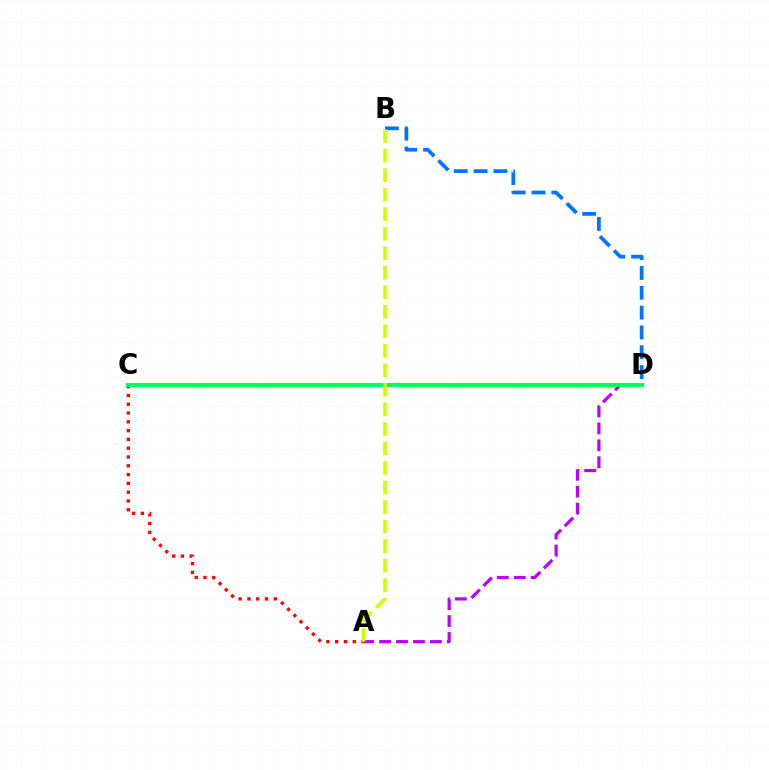{('A', 'D'): [{'color': '#b900ff', 'line_style': 'dashed', 'thickness': 2.3}], ('A', 'C'): [{'color': '#ff0000', 'line_style': 'dotted', 'thickness': 2.39}], ('C', 'D'): [{'color': '#00ff5c', 'line_style': 'solid', 'thickness': 2.93}], ('B', 'D'): [{'color': '#0074ff', 'line_style': 'dashed', 'thickness': 2.69}], ('A', 'B'): [{'color': '#d1ff00', 'line_style': 'dashed', 'thickness': 2.65}]}